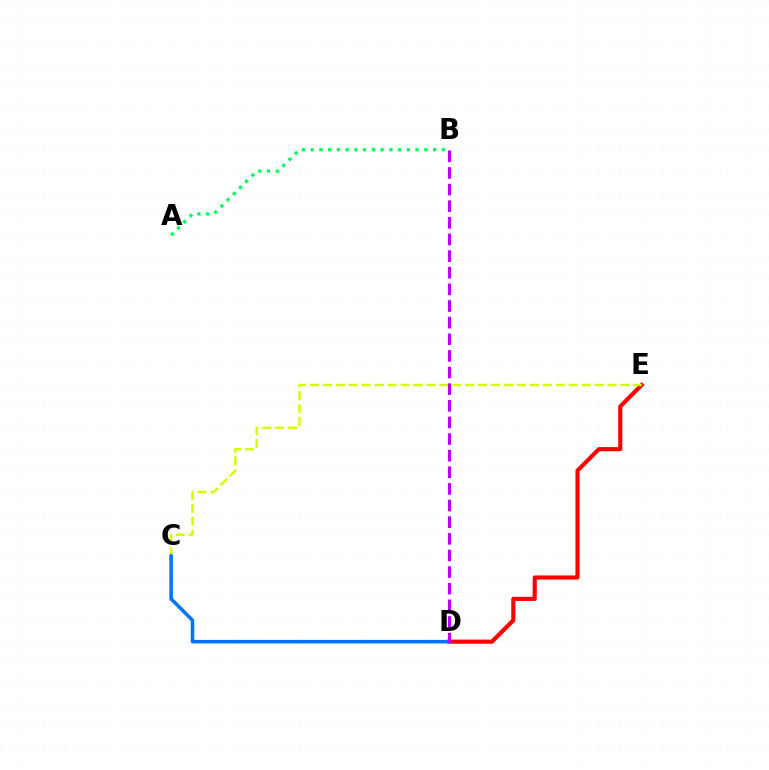{('D', 'E'): [{'color': '#ff0000', 'line_style': 'solid', 'thickness': 2.97}], ('A', 'B'): [{'color': '#00ff5c', 'line_style': 'dotted', 'thickness': 2.38}], ('C', 'E'): [{'color': '#d1ff00', 'line_style': 'dashed', 'thickness': 1.76}], ('C', 'D'): [{'color': '#0074ff', 'line_style': 'solid', 'thickness': 2.53}], ('B', 'D'): [{'color': '#b900ff', 'line_style': 'dashed', 'thickness': 2.26}]}